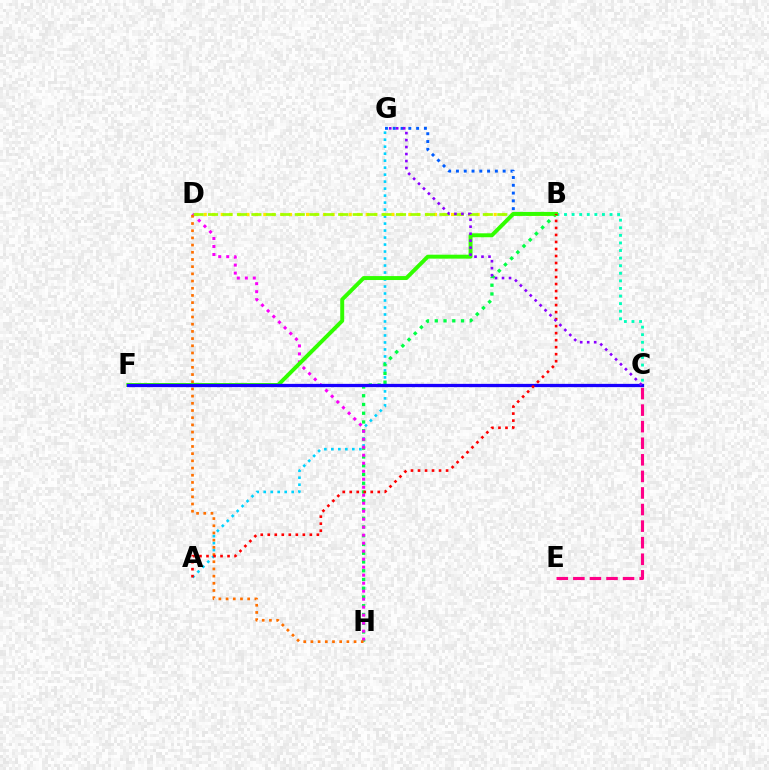{('B', 'G'): [{'color': '#005dff', 'line_style': 'dotted', 'thickness': 2.12}], ('B', 'D'): [{'color': '#ffe600', 'line_style': 'dotted', 'thickness': 2.32}, {'color': '#a2ff00', 'line_style': 'dashed', 'thickness': 1.96}], ('A', 'G'): [{'color': '#00d3ff', 'line_style': 'dotted', 'thickness': 1.9}], ('B', 'H'): [{'color': '#00ff45', 'line_style': 'dotted', 'thickness': 2.38}], ('C', 'E'): [{'color': '#ff0088', 'line_style': 'dashed', 'thickness': 2.25}], ('B', 'C'): [{'color': '#00ffbb', 'line_style': 'dotted', 'thickness': 2.06}], ('D', 'H'): [{'color': '#fa00f9', 'line_style': 'dotted', 'thickness': 2.17}, {'color': '#ff7000', 'line_style': 'dotted', 'thickness': 1.95}], ('B', 'F'): [{'color': '#31ff00', 'line_style': 'solid', 'thickness': 2.84}], ('C', 'F'): [{'color': '#1900ff', 'line_style': 'solid', 'thickness': 2.35}], ('A', 'B'): [{'color': '#ff0000', 'line_style': 'dotted', 'thickness': 1.91}], ('C', 'G'): [{'color': '#8a00ff', 'line_style': 'dotted', 'thickness': 1.9}]}